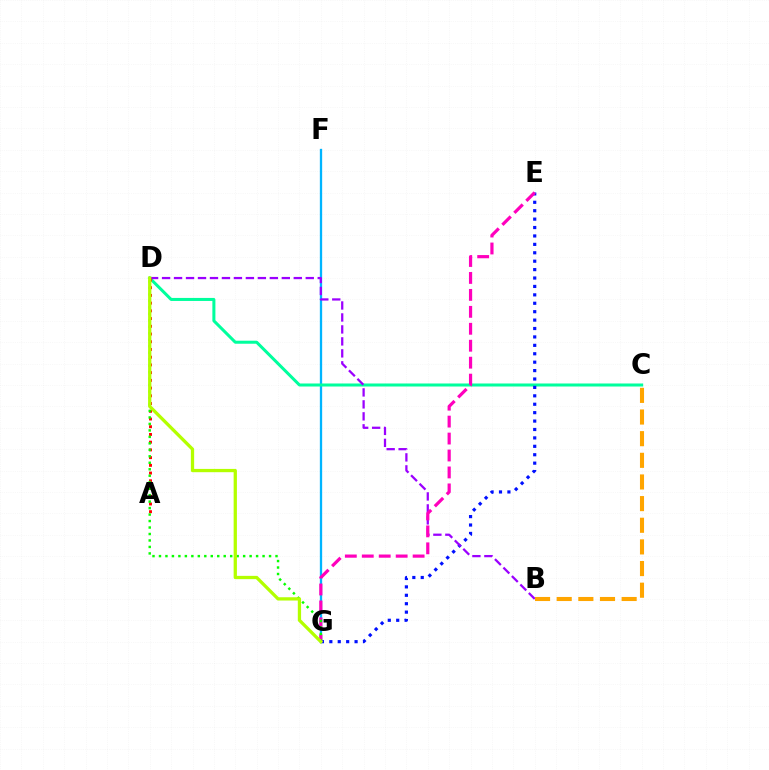{('F', 'G'): [{'color': '#00b5ff', 'line_style': 'solid', 'thickness': 1.66}], ('C', 'D'): [{'color': '#00ff9d', 'line_style': 'solid', 'thickness': 2.18}], ('E', 'G'): [{'color': '#0010ff', 'line_style': 'dotted', 'thickness': 2.29}, {'color': '#ff00bd', 'line_style': 'dashed', 'thickness': 2.3}], ('B', 'D'): [{'color': '#9b00ff', 'line_style': 'dashed', 'thickness': 1.63}], ('A', 'D'): [{'color': '#ff0000', 'line_style': 'dotted', 'thickness': 2.1}], ('D', 'G'): [{'color': '#08ff00', 'line_style': 'dotted', 'thickness': 1.76}, {'color': '#b3ff00', 'line_style': 'solid', 'thickness': 2.36}], ('B', 'C'): [{'color': '#ffa500', 'line_style': 'dashed', 'thickness': 2.94}]}